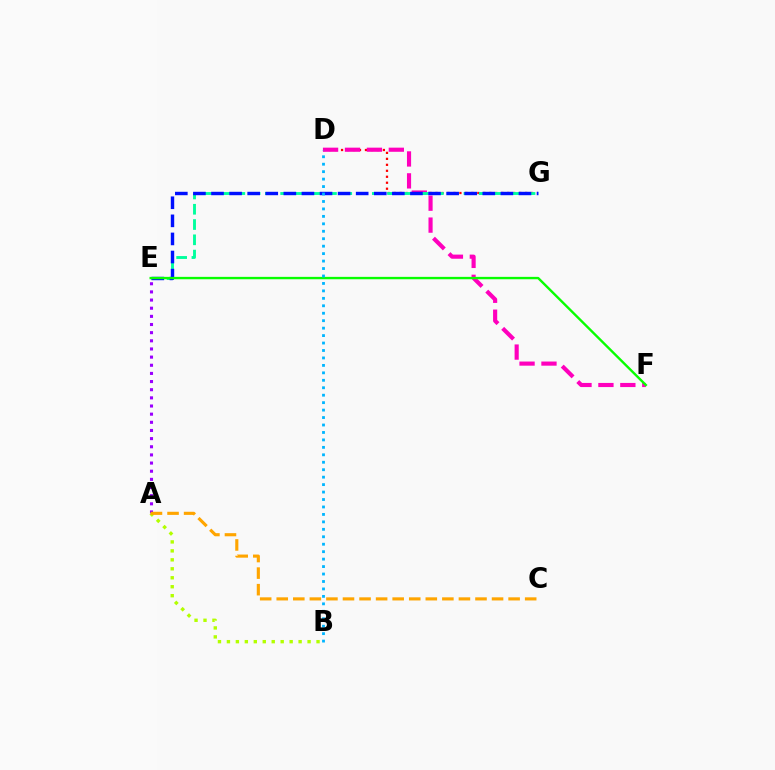{('D', 'G'): [{'color': '#ff0000', 'line_style': 'dotted', 'thickness': 1.62}], ('A', 'E'): [{'color': '#9b00ff', 'line_style': 'dotted', 'thickness': 2.21}], ('D', 'F'): [{'color': '#ff00bd', 'line_style': 'dashed', 'thickness': 2.98}], ('E', 'G'): [{'color': '#00ff9d', 'line_style': 'dashed', 'thickness': 2.07}, {'color': '#0010ff', 'line_style': 'dashed', 'thickness': 2.46}], ('A', 'B'): [{'color': '#b3ff00', 'line_style': 'dotted', 'thickness': 2.43}], ('A', 'C'): [{'color': '#ffa500', 'line_style': 'dashed', 'thickness': 2.25}], ('E', 'F'): [{'color': '#08ff00', 'line_style': 'solid', 'thickness': 1.71}], ('B', 'D'): [{'color': '#00b5ff', 'line_style': 'dotted', 'thickness': 2.02}]}